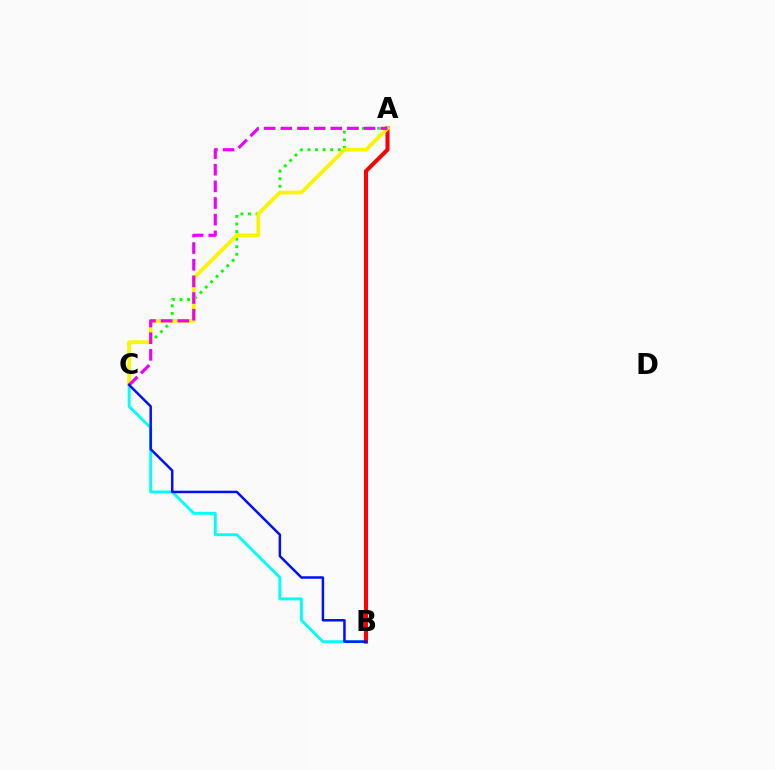{('B', 'C'): [{'color': '#00fff6', 'line_style': 'solid', 'thickness': 2.08}, {'color': '#0010ff', 'line_style': 'solid', 'thickness': 1.79}], ('A', 'C'): [{'color': '#08ff00', 'line_style': 'dotted', 'thickness': 2.06}, {'color': '#fcf500', 'line_style': 'solid', 'thickness': 2.7}, {'color': '#ee00ff', 'line_style': 'dashed', 'thickness': 2.26}], ('A', 'B'): [{'color': '#ff0000', 'line_style': 'solid', 'thickness': 2.9}]}